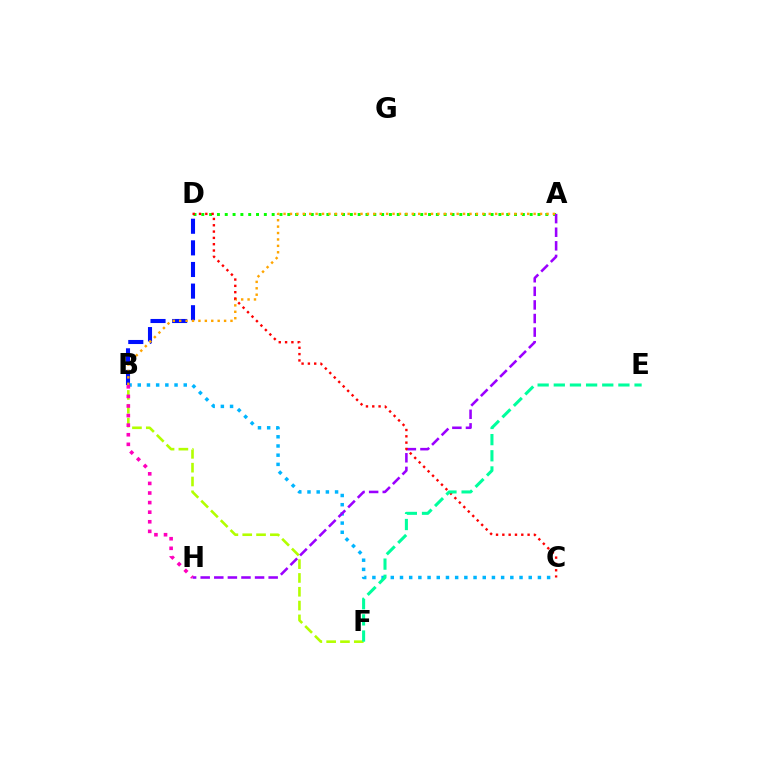{('B', 'C'): [{'color': '#00b5ff', 'line_style': 'dotted', 'thickness': 2.5}], ('A', 'D'): [{'color': '#08ff00', 'line_style': 'dotted', 'thickness': 2.12}], ('B', 'F'): [{'color': '#b3ff00', 'line_style': 'dashed', 'thickness': 1.88}], ('B', 'D'): [{'color': '#0010ff', 'line_style': 'dashed', 'thickness': 2.94}], ('A', 'H'): [{'color': '#9b00ff', 'line_style': 'dashed', 'thickness': 1.85}], ('A', 'B'): [{'color': '#ffa500', 'line_style': 'dotted', 'thickness': 1.74}], ('C', 'D'): [{'color': '#ff0000', 'line_style': 'dotted', 'thickness': 1.72}], ('E', 'F'): [{'color': '#00ff9d', 'line_style': 'dashed', 'thickness': 2.19}], ('B', 'H'): [{'color': '#ff00bd', 'line_style': 'dotted', 'thickness': 2.6}]}